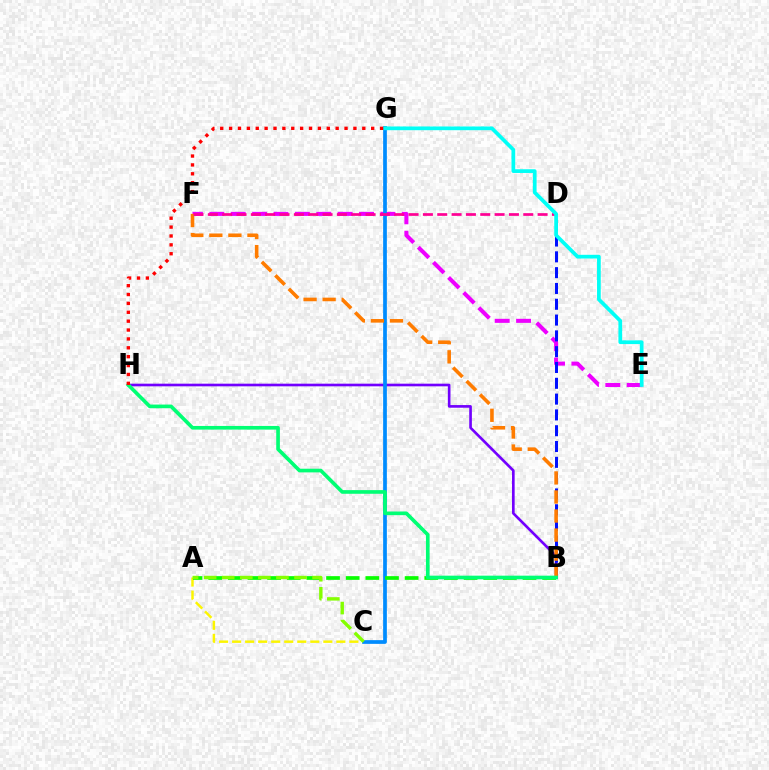{('E', 'F'): [{'color': '#ee00ff', 'line_style': 'dashed', 'thickness': 2.91}], ('A', 'C'): [{'color': '#fcf500', 'line_style': 'dashed', 'thickness': 1.77}, {'color': '#84ff00', 'line_style': 'dashed', 'thickness': 2.46}], ('B', 'H'): [{'color': '#7200ff', 'line_style': 'solid', 'thickness': 1.91}, {'color': '#00ff74', 'line_style': 'solid', 'thickness': 2.63}], ('C', 'G'): [{'color': '#008cff', 'line_style': 'solid', 'thickness': 2.68}], ('A', 'B'): [{'color': '#08ff00', 'line_style': 'dashed', 'thickness': 2.67}], ('B', 'D'): [{'color': '#0010ff', 'line_style': 'dashed', 'thickness': 2.15}], ('B', 'F'): [{'color': '#ff7c00', 'line_style': 'dashed', 'thickness': 2.59}], ('D', 'F'): [{'color': '#ff0094', 'line_style': 'dashed', 'thickness': 1.95}], ('E', 'G'): [{'color': '#00fff6', 'line_style': 'solid', 'thickness': 2.68}], ('G', 'H'): [{'color': '#ff0000', 'line_style': 'dotted', 'thickness': 2.41}]}